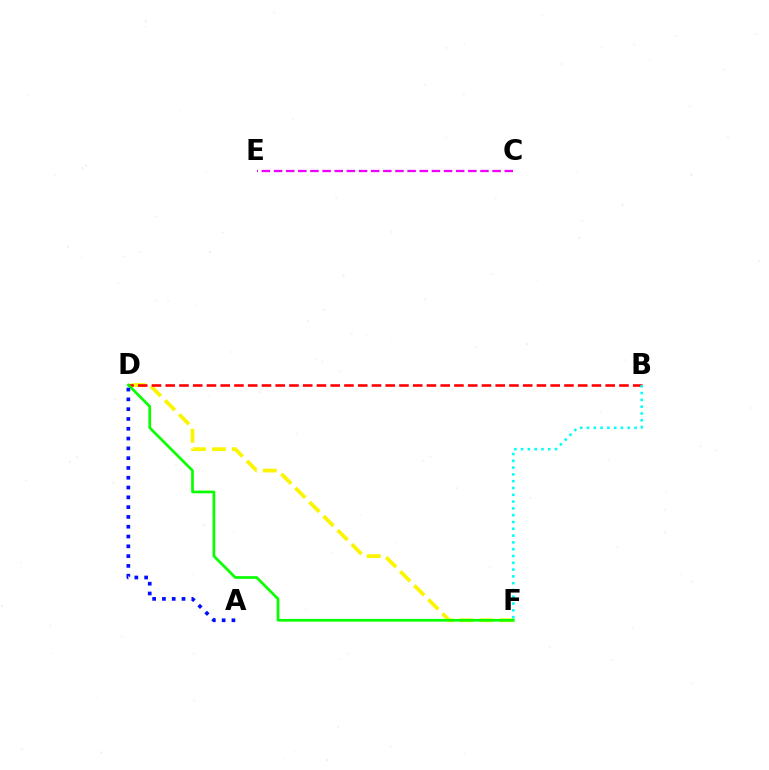{('D', 'F'): [{'color': '#fcf500', 'line_style': 'dashed', 'thickness': 2.7}, {'color': '#08ff00', 'line_style': 'solid', 'thickness': 1.94}], ('B', 'D'): [{'color': '#ff0000', 'line_style': 'dashed', 'thickness': 1.87}], ('C', 'E'): [{'color': '#ee00ff', 'line_style': 'dashed', 'thickness': 1.65}], ('A', 'D'): [{'color': '#0010ff', 'line_style': 'dotted', 'thickness': 2.66}], ('B', 'F'): [{'color': '#00fff6', 'line_style': 'dotted', 'thickness': 1.85}]}